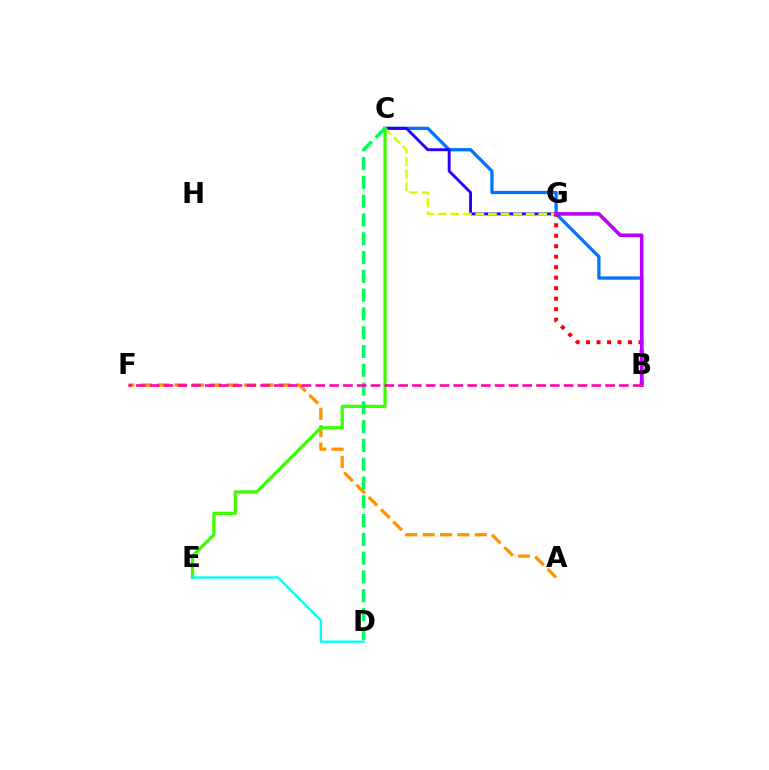{('B', 'C'): [{'color': '#0074ff', 'line_style': 'solid', 'thickness': 2.35}], ('C', 'G'): [{'color': '#2500ff', 'line_style': 'solid', 'thickness': 2.08}, {'color': '#d1ff00', 'line_style': 'dashed', 'thickness': 1.71}], ('A', 'F'): [{'color': '#ff9400', 'line_style': 'dashed', 'thickness': 2.36}], ('B', 'G'): [{'color': '#ff0000', 'line_style': 'dotted', 'thickness': 2.85}, {'color': '#b900ff', 'line_style': 'solid', 'thickness': 2.57}], ('C', 'E'): [{'color': '#3dff00', 'line_style': 'solid', 'thickness': 2.36}], ('C', 'D'): [{'color': '#00ff5c', 'line_style': 'dashed', 'thickness': 2.55}], ('B', 'F'): [{'color': '#ff00ac', 'line_style': 'dashed', 'thickness': 1.87}], ('D', 'E'): [{'color': '#00fff6', 'line_style': 'solid', 'thickness': 1.7}]}